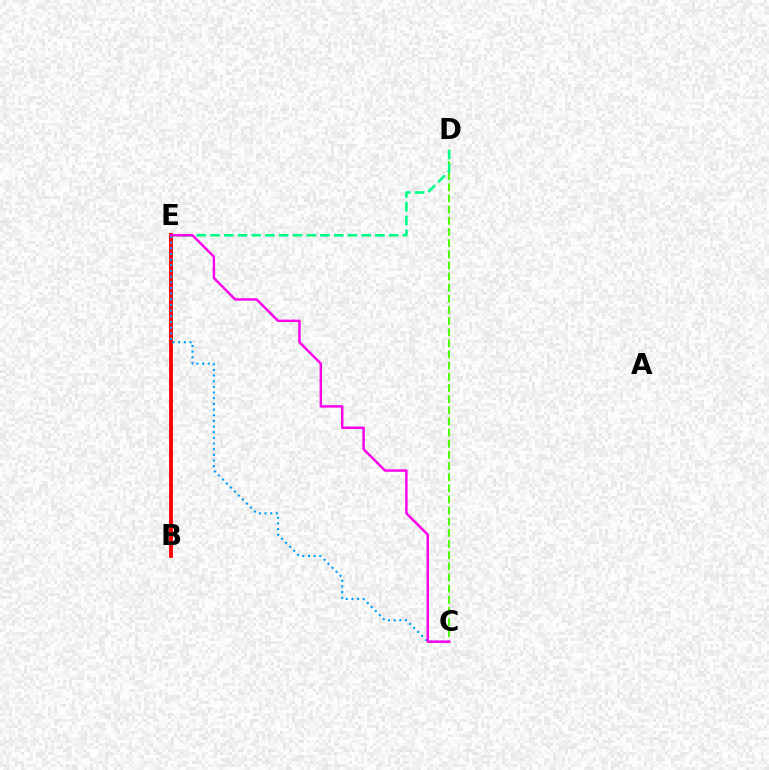{('B', 'E'): [{'color': '#ffd500', 'line_style': 'dashed', 'thickness': 1.74}, {'color': '#3700ff', 'line_style': 'dashed', 'thickness': 1.53}, {'color': '#ff0000', 'line_style': 'solid', 'thickness': 2.77}], ('C', 'D'): [{'color': '#4fff00', 'line_style': 'dashed', 'thickness': 1.51}], ('C', 'E'): [{'color': '#009eff', 'line_style': 'dotted', 'thickness': 1.54}, {'color': '#ff00ed', 'line_style': 'solid', 'thickness': 1.77}], ('D', 'E'): [{'color': '#00ff86', 'line_style': 'dashed', 'thickness': 1.87}]}